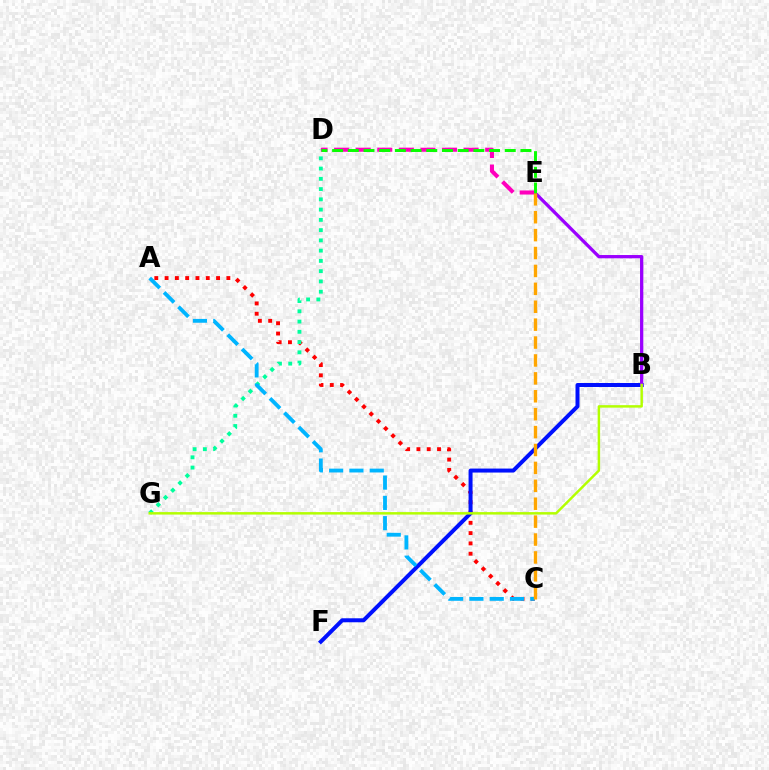{('A', 'C'): [{'color': '#ff0000', 'line_style': 'dotted', 'thickness': 2.8}, {'color': '#00b5ff', 'line_style': 'dashed', 'thickness': 2.76}], ('B', 'F'): [{'color': '#0010ff', 'line_style': 'solid', 'thickness': 2.87}], ('D', 'G'): [{'color': '#00ff9d', 'line_style': 'dotted', 'thickness': 2.79}], ('B', 'E'): [{'color': '#9b00ff', 'line_style': 'solid', 'thickness': 2.36}], ('B', 'G'): [{'color': '#b3ff00', 'line_style': 'solid', 'thickness': 1.77}], ('D', 'E'): [{'color': '#ff00bd', 'line_style': 'dashed', 'thickness': 2.93}, {'color': '#08ff00', 'line_style': 'dashed', 'thickness': 2.13}], ('C', 'E'): [{'color': '#ffa500', 'line_style': 'dashed', 'thickness': 2.43}]}